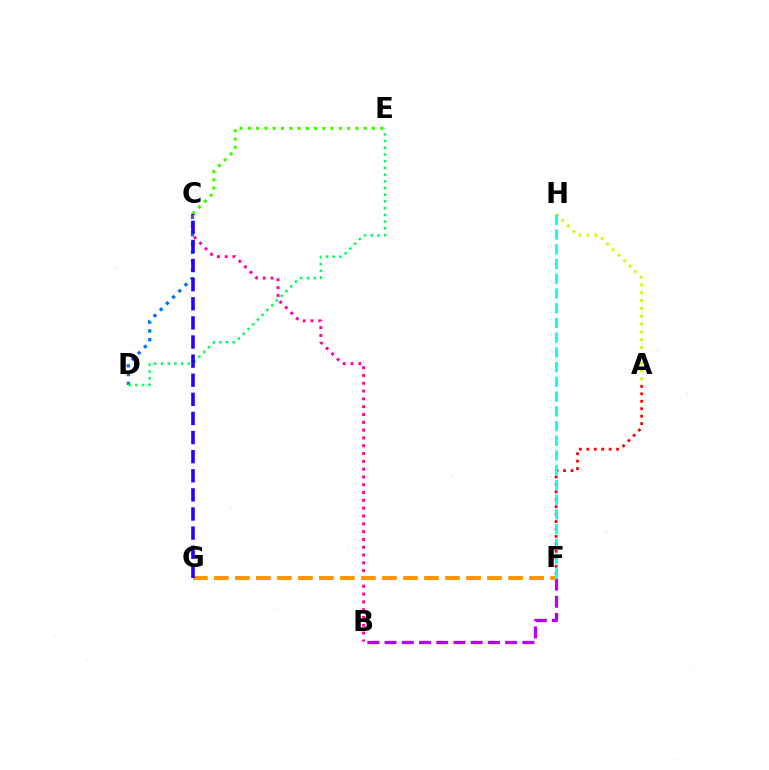{('A', 'F'): [{'color': '#ff0000', 'line_style': 'dotted', 'thickness': 2.02}], ('C', 'D'): [{'color': '#0074ff', 'line_style': 'dotted', 'thickness': 2.38}], ('B', 'C'): [{'color': '#ff00ac', 'line_style': 'dotted', 'thickness': 2.12}], ('C', 'E'): [{'color': '#3dff00', 'line_style': 'dotted', 'thickness': 2.25}], ('A', 'H'): [{'color': '#d1ff00', 'line_style': 'dotted', 'thickness': 2.13}], ('D', 'E'): [{'color': '#00ff5c', 'line_style': 'dotted', 'thickness': 1.83}], ('B', 'F'): [{'color': '#b900ff', 'line_style': 'dashed', 'thickness': 2.34}], ('F', 'G'): [{'color': '#ff9400', 'line_style': 'dashed', 'thickness': 2.85}], ('F', 'H'): [{'color': '#00fff6', 'line_style': 'dashed', 'thickness': 2.0}], ('C', 'G'): [{'color': '#2500ff', 'line_style': 'dashed', 'thickness': 2.6}]}